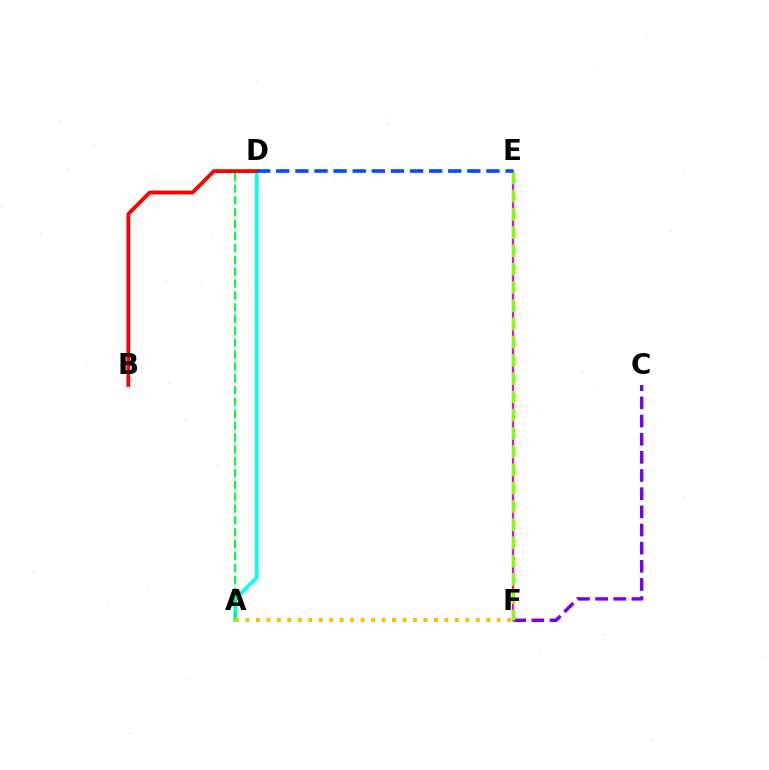{('A', 'D'): [{'color': '#00fff6', 'line_style': 'solid', 'thickness': 2.62}, {'color': '#00ff39', 'line_style': 'dashed', 'thickness': 1.61}], ('E', 'F'): [{'color': '#ff00cf', 'line_style': 'solid', 'thickness': 1.59}, {'color': '#84ff00', 'line_style': 'dashed', 'thickness': 2.48}], ('B', 'D'): [{'color': '#ff0000', 'line_style': 'solid', 'thickness': 2.73}], ('C', 'F'): [{'color': '#7200ff', 'line_style': 'dashed', 'thickness': 2.47}], ('A', 'F'): [{'color': '#ffbd00', 'line_style': 'dotted', 'thickness': 2.84}], ('D', 'E'): [{'color': '#004bff', 'line_style': 'dashed', 'thickness': 2.6}]}